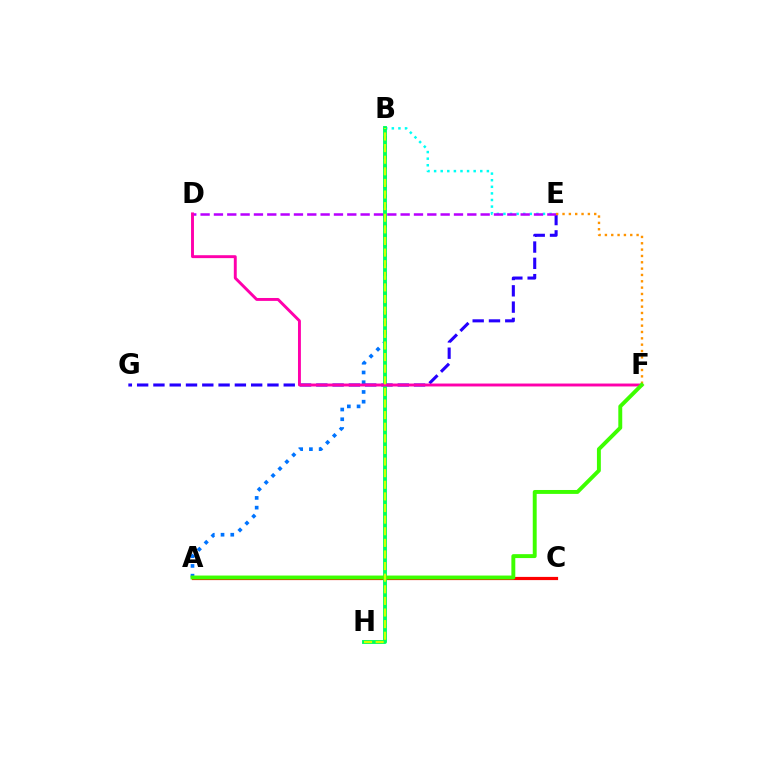{('A', 'B'): [{'color': '#0074ff', 'line_style': 'dotted', 'thickness': 2.65}], ('E', 'G'): [{'color': '#2500ff', 'line_style': 'dashed', 'thickness': 2.21}], ('B', 'E'): [{'color': '#00fff6', 'line_style': 'dotted', 'thickness': 1.79}], ('D', 'E'): [{'color': '#b900ff', 'line_style': 'dashed', 'thickness': 1.81}], ('E', 'F'): [{'color': '#ff9400', 'line_style': 'dotted', 'thickness': 1.72}], ('A', 'C'): [{'color': '#ff0000', 'line_style': 'solid', 'thickness': 2.3}], ('B', 'H'): [{'color': '#00ff5c', 'line_style': 'solid', 'thickness': 2.8}, {'color': '#d1ff00', 'line_style': 'dashed', 'thickness': 1.58}], ('D', 'F'): [{'color': '#ff00ac', 'line_style': 'solid', 'thickness': 2.1}], ('A', 'F'): [{'color': '#3dff00', 'line_style': 'solid', 'thickness': 2.82}]}